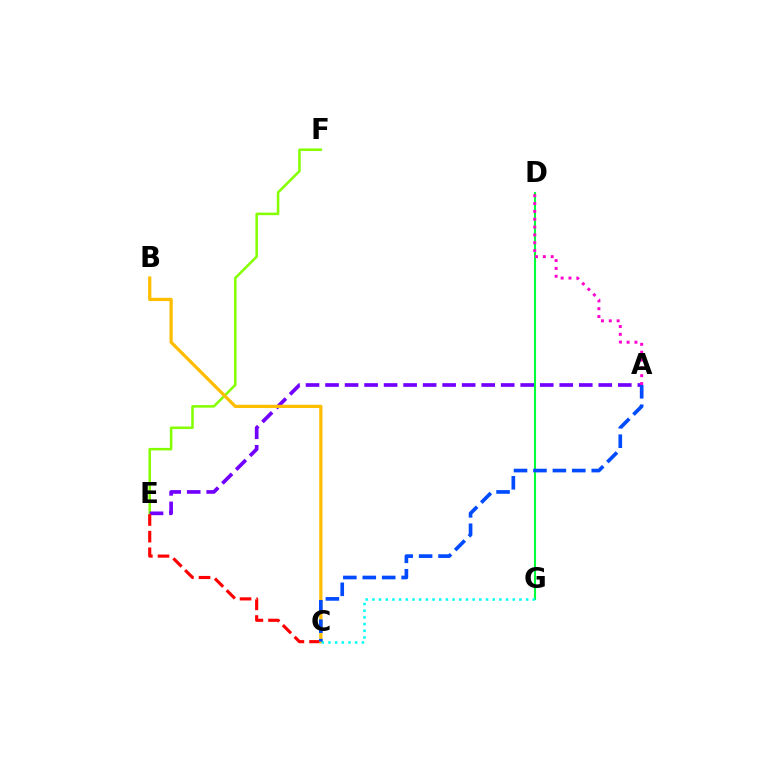{('E', 'F'): [{'color': '#84ff00', 'line_style': 'solid', 'thickness': 1.82}], ('A', 'E'): [{'color': '#7200ff', 'line_style': 'dashed', 'thickness': 2.65}], ('D', 'G'): [{'color': '#00ff39', 'line_style': 'solid', 'thickness': 1.5}], ('C', 'E'): [{'color': '#ff0000', 'line_style': 'dashed', 'thickness': 2.26}], ('A', 'D'): [{'color': '#ff00cf', 'line_style': 'dotted', 'thickness': 2.13}], ('B', 'C'): [{'color': '#ffbd00', 'line_style': 'solid', 'thickness': 2.33}], ('C', 'G'): [{'color': '#00fff6', 'line_style': 'dotted', 'thickness': 1.82}], ('A', 'C'): [{'color': '#004bff', 'line_style': 'dashed', 'thickness': 2.64}]}